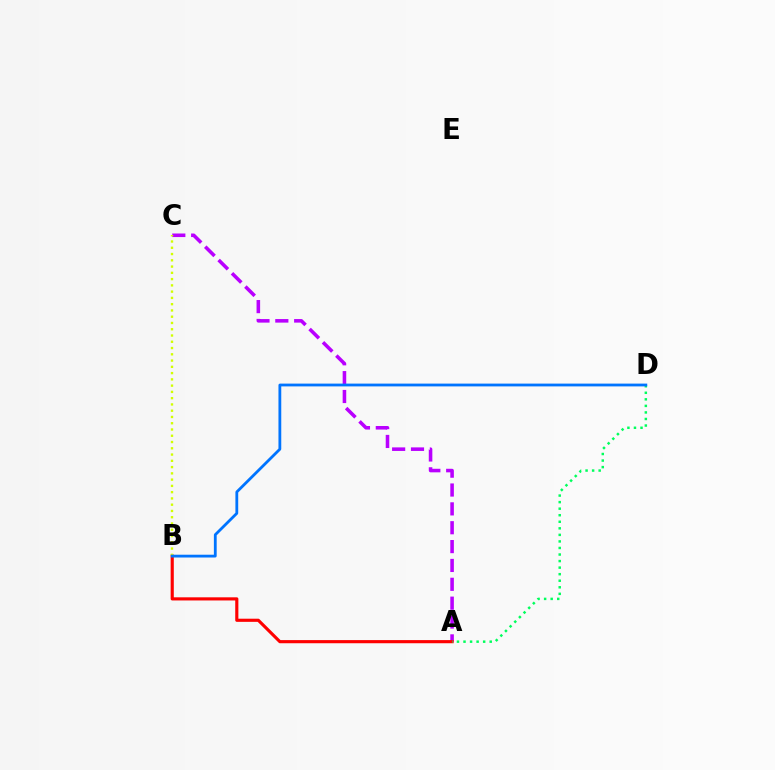{('A', 'C'): [{'color': '#b900ff', 'line_style': 'dashed', 'thickness': 2.56}], ('A', 'B'): [{'color': '#ff0000', 'line_style': 'solid', 'thickness': 2.26}], ('B', 'C'): [{'color': '#d1ff00', 'line_style': 'dotted', 'thickness': 1.7}], ('A', 'D'): [{'color': '#00ff5c', 'line_style': 'dotted', 'thickness': 1.78}], ('B', 'D'): [{'color': '#0074ff', 'line_style': 'solid', 'thickness': 2.02}]}